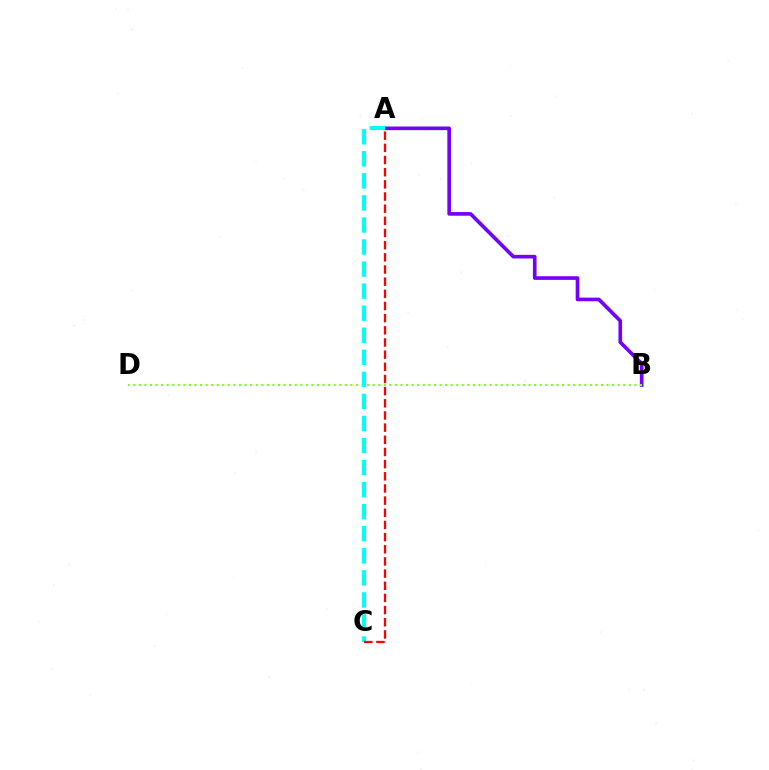{('A', 'B'): [{'color': '#7200ff', 'line_style': 'solid', 'thickness': 2.62}], ('B', 'D'): [{'color': '#84ff00', 'line_style': 'dotted', 'thickness': 1.51}], ('A', 'C'): [{'color': '#00fff6', 'line_style': 'dashed', 'thickness': 3.0}, {'color': '#ff0000', 'line_style': 'dashed', 'thickness': 1.65}]}